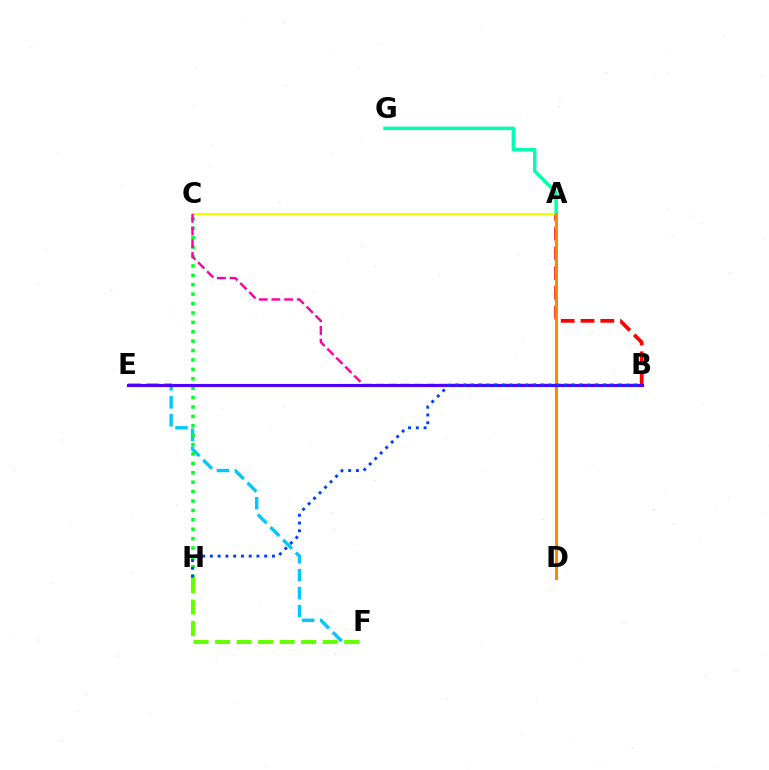{('E', 'F'): [{'color': '#00c7ff', 'line_style': 'dashed', 'thickness': 2.44}], ('A', 'D'): [{'color': '#d600ff', 'line_style': 'dashed', 'thickness': 2.16}, {'color': '#ff8800', 'line_style': 'solid', 'thickness': 2.16}], ('C', 'H'): [{'color': '#00ff27', 'line_style': 'dotted', 'thickness': 2.55}], ('A', 'G'): [{'color': '#00ffaf', 'line_style': 'solid', 'thickness': 2.5}], ('A', 'B'): [{'color': '#ff0000', 'line_style': 'dashed', 'thickness': 2.69}], ('A', 'C'): [{'color': '#eeff00', 'line_style': 'solid', 'thickness': 1.52}], ('F', 'H'): [{'color': '#66ff00', 'line_style': 'dashed', 'thickness': 2.92}], ('B', 'C'): [{'color': '#ff00a0', 'line_style': 'dashed', 'thickness': 1.72}], ('B', 'E'): [{'color': '#4f00ff', 'line_style': 'solid', 'thickness': 2.25}], ('B', 'H'): [{'color': '#003fff', 'line_style': 'dotted', 'thickness': 2.11}]}